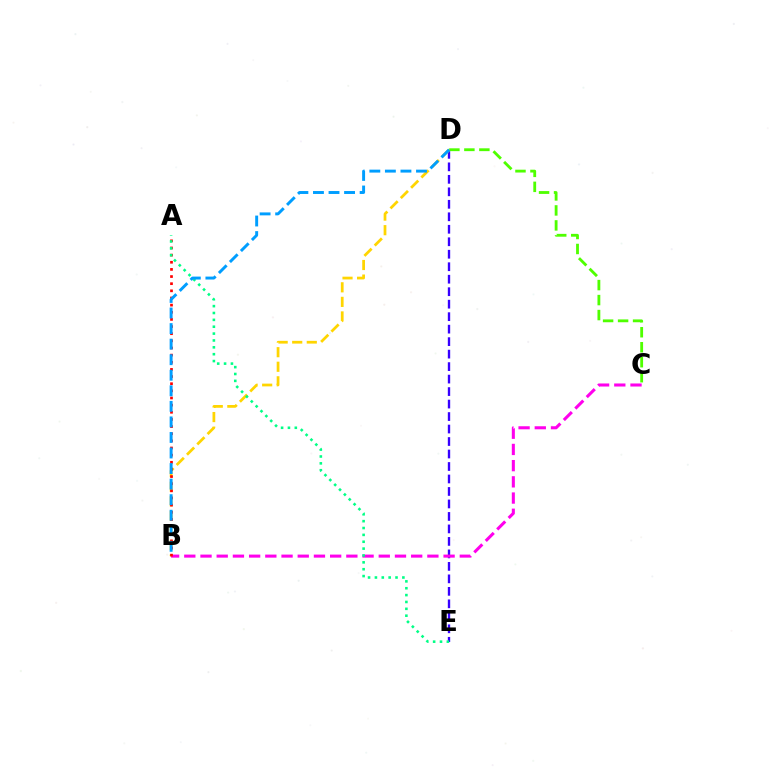{('D', 'E'): [{'color': '#3700ff', 'line_style': 'dashed', 'thickness': 1.7}], ('B', 'C'): [{'color': '#ff00ed', 'line_style': 'dashed', 'thickness': 2.2}], ('B', 'D'): [{'color': '#ffd500', 'line_style': 'dashed', 'thickness': 1.98}, {'color': '#009eff', 'line_style': 'dashed', 'thickness': 2.11}], ('A', 'B'): [{'color': '#ff0000', 'line_style': 'dotted', 'thickness': 1.94}], ('A', 'E'): [{'color': '#00ff86', 'line_style': 'dotted', 'thickness': 1.87}], ('C', 'D'): [{'color': '#4fff00', 'line_style': 'dashed', 'thickness': 2.04}]}